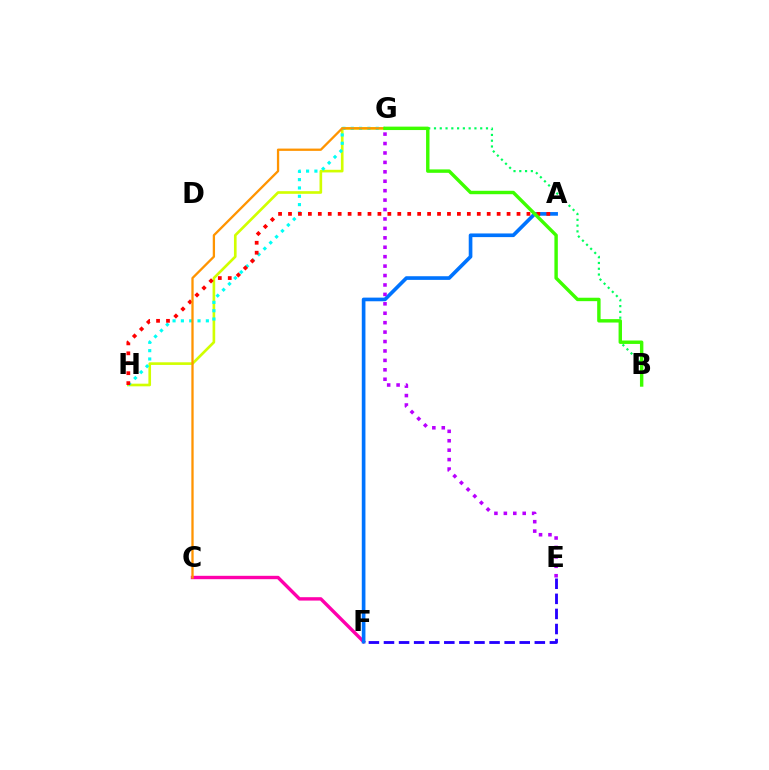{('C', 'F'): [{'color': '#ff00ac', 'line_style': 'solid', 'thickness': 2.43}], ('G', 'H'): [{'color': '#d1ff00', 'line_style': 'solid', 'thickness': 1.91}, {'color': '#00fff6', 'line_style': 'dotted', 'thickness': 2.26}], ('E', 'F'): [{'color': '#2500ff', 'line_style': 'dashed', 'thickness': 2.05}], ('A', 'F'): [{'color': '#0074ff', 'line_style': 'solid', 'thickness': 2.63}], ('A', 'H'): [{'color': '#ff0000', 'line_style': 'dotted', 'thickness': 2.7}], ('E', 'G'): [{'color': '#b900ff', 'line_style': 'dotted', 'thickness': 2.56}], ('B', 'G'): [{'color': '#00ff5c', 'line_style': 'dotted', 'thickness': 1.57}, {'color': '#3dff00', 'line_style': 'solid', 'thickness': 2.46}], ('C', 'G'): [{'color': '#ff9400', 'line_style': 'solid', 'thickness': 1.65}]}